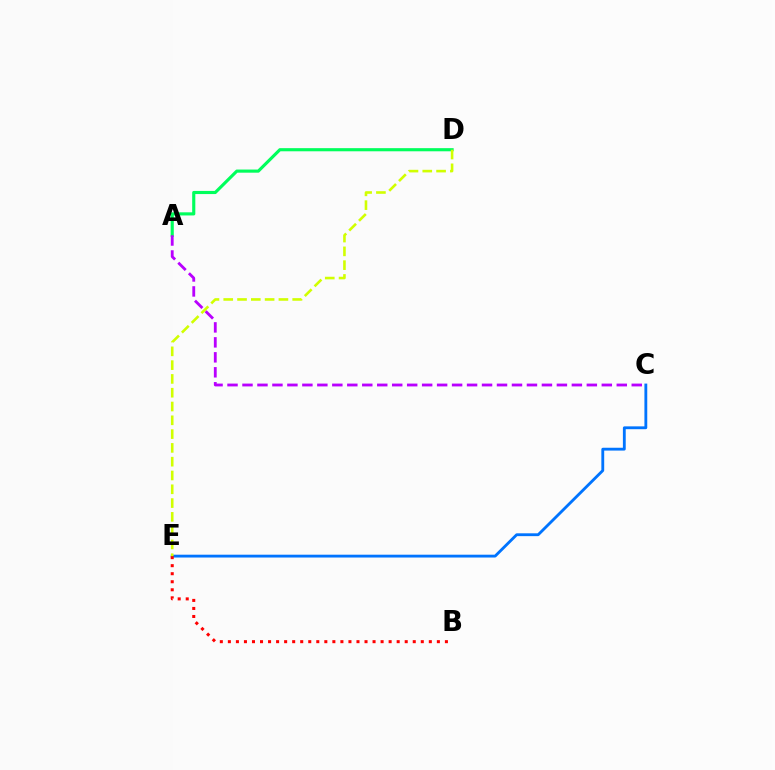{('C', 'E'): [{'color': '#0074ff', 'line_style': 'solid', 'thickness': 2.04}], ('A', 'D'): [{'color': '#00ff5c', 'line_style': 'solid', 'thickness': 2.26}], ('B', 'E'): [{'color': '#ff0000', 'line_style': 'dotted', 'thickness': 2.18}], ('A', 'C'): [{'color': '#b900ff', 'line_style': 'dashed', 'thickness': 2.03}], ('D', 'E'): [{'color': '#d1ff00', 'line_style': 'dashed', 'thickness': 1.87}]}